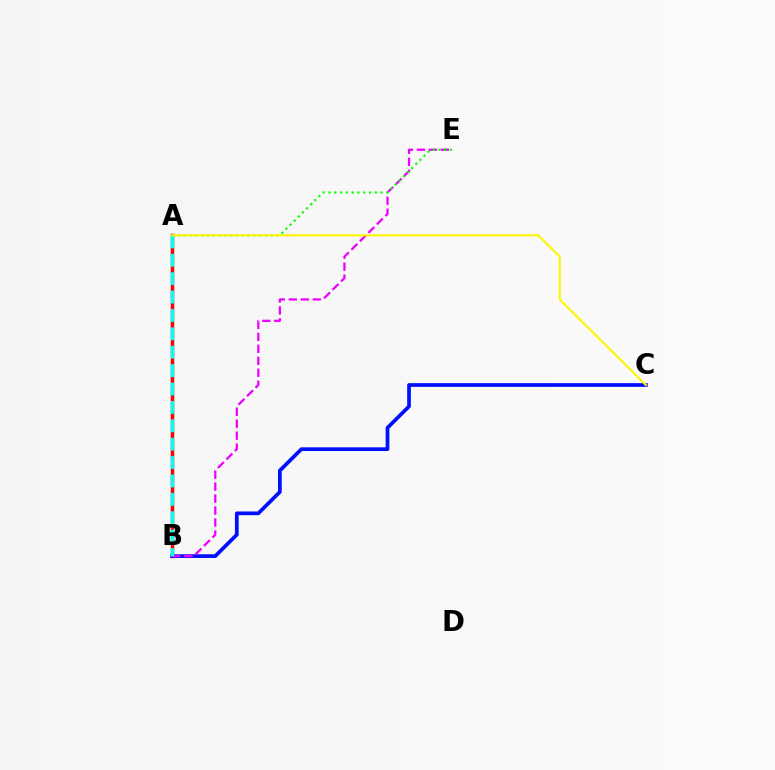{('A', 'B'): [{'color': '#ff0000', 'line_style': 'solid', 'thickness': 2.51}, {'color': '#00fff6', 'line_style': 'dashed', 'thickness': 2.5}], ('B', 'C'): [{'color': '#0010ff', 'line_style': 'solid', 'thickness': 2.68}], ('B', 'E'): [{'color': '#ee00ff', 'line_style': 'dashed', 'thickness': 1.63}], ('A', 'E'): [{'color': '#08ff00', 'line_style': 'dotted', 'thickness': 1.58}], ('A', 'C'): [{'color': '#fcf500', 'line_style': 'solid', 'thickness': 1.51}]}